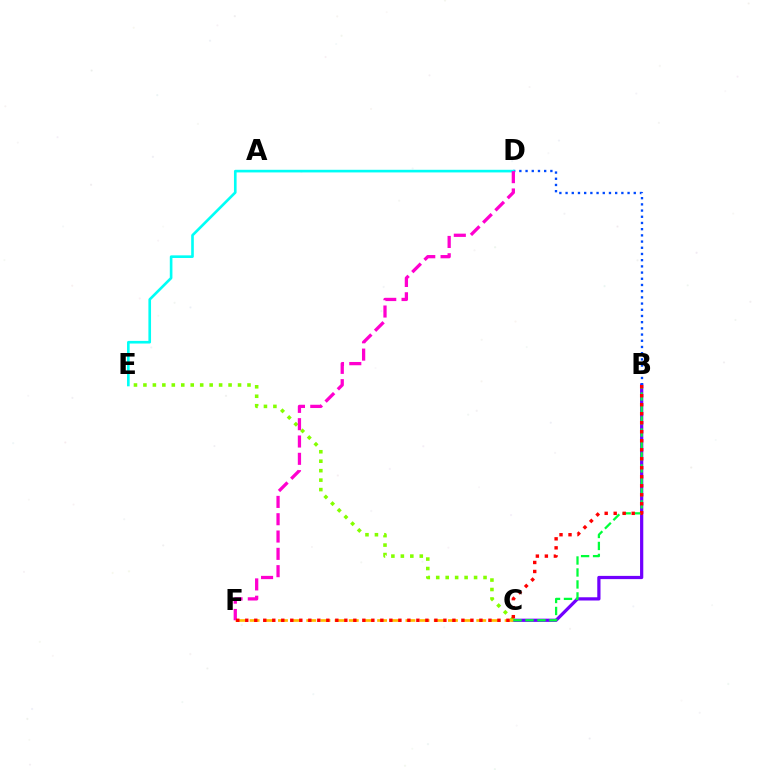{('B', 'C'): [{'color': '#7200ff', 'line_style': 'solid', 'thickness': 2.33}, {'color': '#00ff39', 'line_style': 'dashed', 'thickness': 1.63}], ('B', 'D'): [{'color': '#004bff', 'line_style': 'dotted', 'thickness': 1.68}], ('C', 'E'): [{'color': '#84ff00', 'line_style': 'dotted', 'thickness': 2.57}], ('C', 'F'): [{'color': '#ffbd00', 'line_style': 'dashed', 'thickness': 1.92}], ('D', 'E'): [{'color': '#00fff6', 'line_style': 'solid', 'thickness': 1.9}], ('D', 'F'): [{'color': '#ff00cf', 'line_style': 'dashed', 'thickness': 2.35}], ('B', 'F'): [{'color': '#ff0000', 'line_style': 'dotted', 'thickness': 2.45}]}